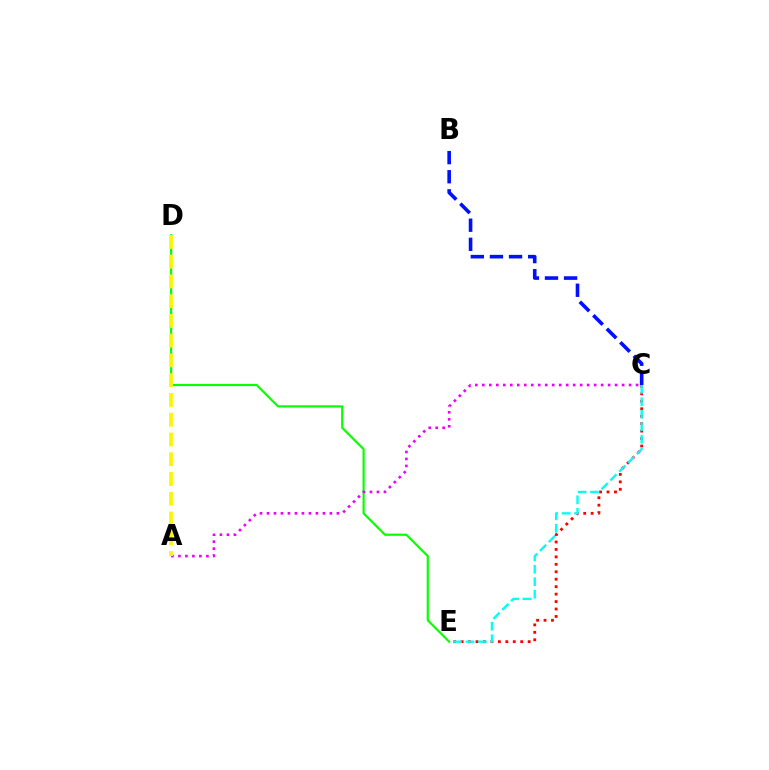{('B', 'C'): [{'color': '#0010ff', 'line_style': 'dashed', 'thickness': 2.6}], ('C', 'E'): [{'color': '#ff0000', 'line_style': 'dotted', 'thickness': 2.02}, {'color': '#00fff6', 'line_style': 'dashed', 'thickness': 1.69}], ('D', 'E'): [{'color': '#08ff00', 'line_style': 'solid', 'thickness': 1.56}], ('A', 'C'): [{'color': '#ee00ff', 'line_style': 'dotted', 'thickness': 1.9}], ('A', 'D'): [{'color': '#fcf500', 'line_style': 'dashed', 'thickness': 2.68}]}